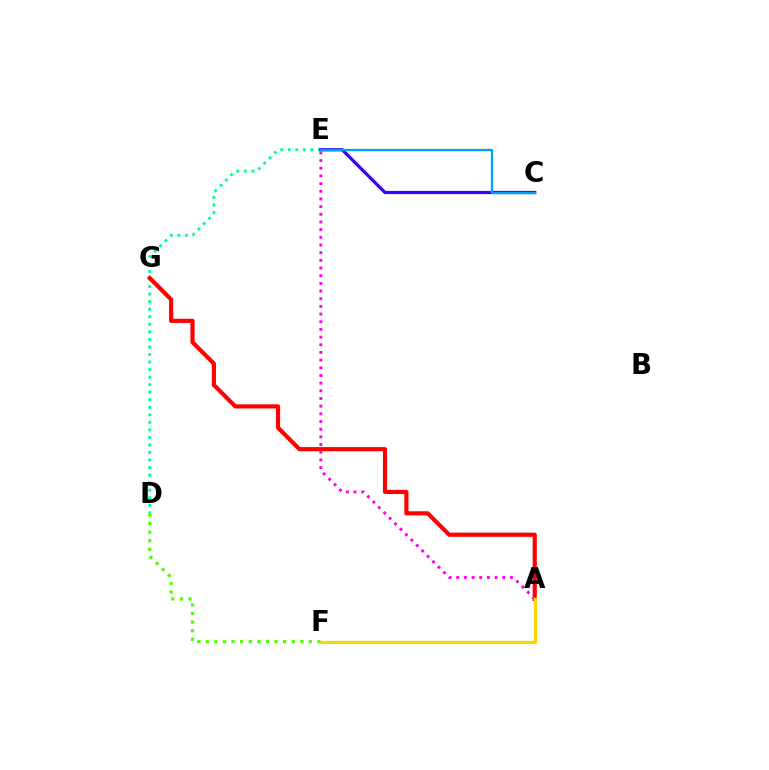{('D', 'E'): [{'color': '#00ff86', 'line_style': 'dotted', 'thickness': 2.05}], ('A', 'G'): [{'color': '#ff0000', 'line_style': 'solid', 'thickness': 2.99}], ('C', 'E'): [{'color': '#3700ff', 'line_style': 'solid', 'thickness': 2.32}, {'color': '#009eff', 'line_style': 'solid', 'thickness': 1.65}], ('A', 'E'): [{'color': '#ff00ed', 'line_style': 'dotted', 'thickness': 2.09}], ('D', 'F'): [{'color': '#4fff00', 'line_style': 'dotted', 'thickness': 2.33}], ('A', 'F'): [{'color': '#ffd500', 'line_style': 'solid', 'thickness': 2.27}]}